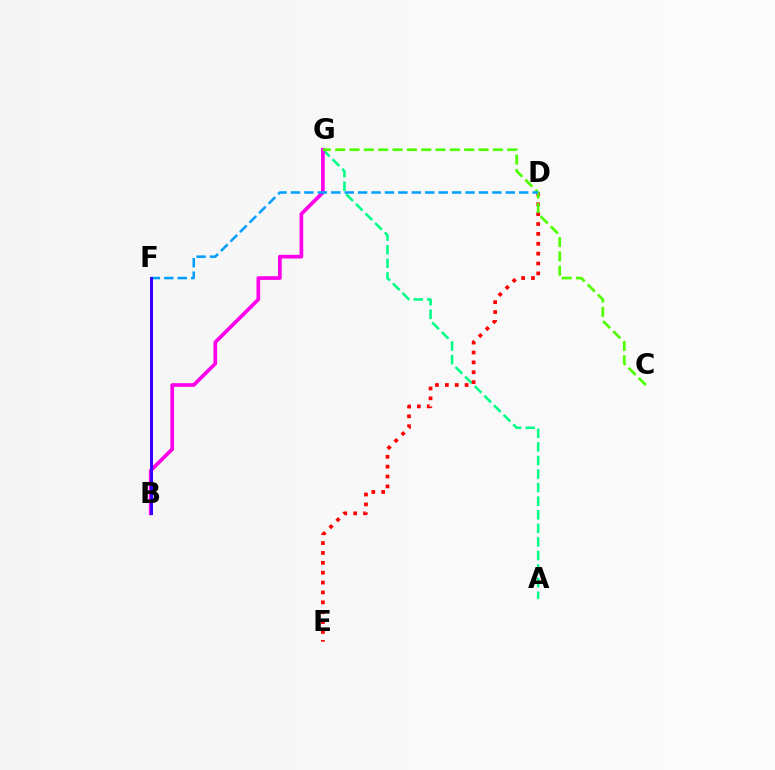{('B', 'F'): [{'color': '#ffd500', 'line_style': 'dotted', 'thickness': 2.0}, {'color': '#3700ff', 'line_style': 'solid', 'thickness': 2.14}], ('A', 'G'): [{'color': '#00ff86', 'line_style': 'dashed', 'thickness': 1.84}], ('B', 'G'): [{'color': '#ff00ed', 'line_style': 'solid', 'thickness': 2.65}], ('D', 'E'): [{'color': '#ff0000', 'line_style': 'dotted', 'thickness': 2.68}], ('C', 'G'): [{'color': '#4fff00', 'line_style': 'dashed', 'thickness': 1.95}], ('D', 'F'): [{'color': '#009eff', 'line_style': 'dashed', 'thickness': 1.82}]}